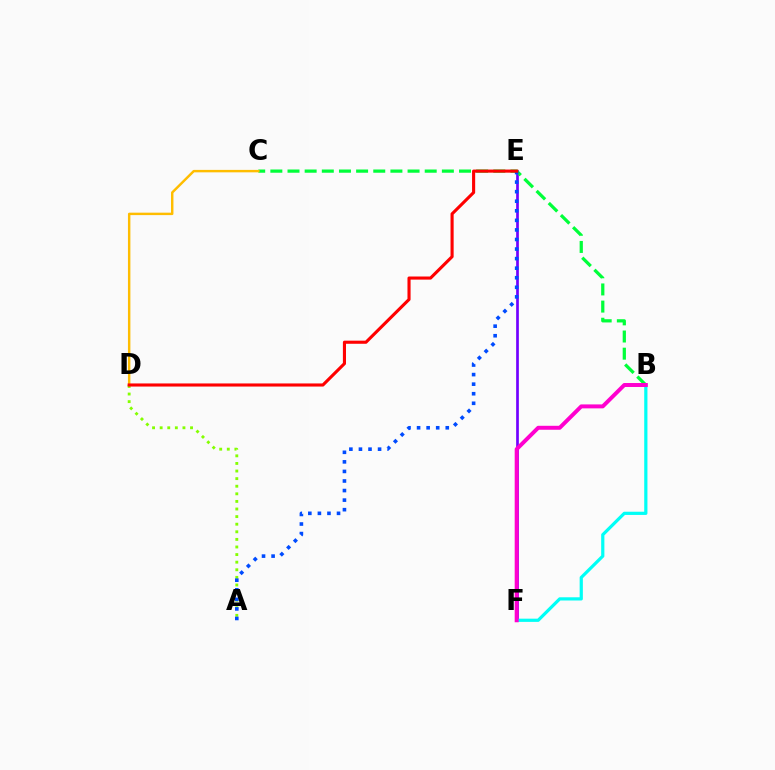{('A', 'D'): [{'color': '#84ff00', 'line_style': 'dotted', 'thickness': 2.06}], ('E', 'F'): [{'color': '#7200ff', 'line_style': 'solid', 'thickness': 1.94}], ('B', 'C'): [{'color': '#00ff39', 'line_style': 'dashed', 'thickness': 2.33}], ('A', 'E'): [{'color': '#004bff', 'line_style': 'dotted', 'thickness': 2.6}], ('C', 'D'): [{'color': '#ffbd00', 'line_style': 'solid', 'thickness': 1.75}], ('D', 'E'): [{'color': '#ff0000', 'line_style': 'solid', 'thickness': 2.24}], ('B', 'F'): [{'color': '#00fff6', 'line_style': 'solid', 'thickness': 2.31}, {'color': '#ff00cf', 'line_style': 'solid', 'thickness': 2.85}]}